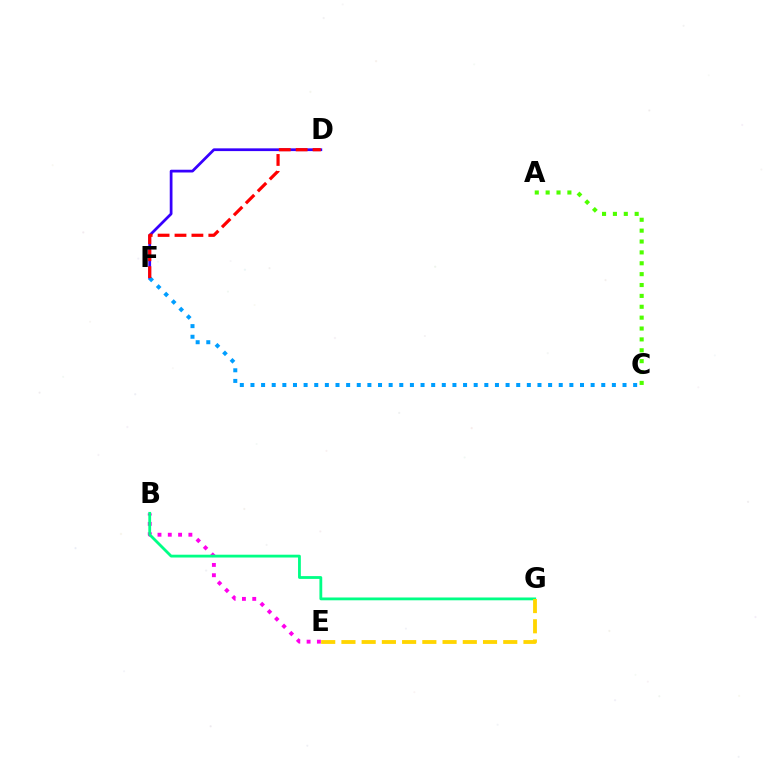{('B', 'E'): [{'color': '#ff00ed', 'line_style': 'dotted', 'thickness': 2.8}], ('B', 'G'): [{'color': '#00ff86', 'line_style': 'solid', 'thickness': 2.02}], ('E', 'G'): [{'color': '#ffd500', 'line_style': 'dashed', 'thickness': 2.75}], ('A', 'C'): [{'color': '#4fff00', 'line_style': 'dotted', 'thickness': 2.95}], ('D', 'F'): [{'color': '#3700ff', 'line_style': 'solid', 'thickness': 1.98}, {'color': '#ff0000', 'line_style': 'dashed', 'thickness': 2.3}], ('C', 'F'): [{'color': '#009eff', 'line_style': 'dotted', 'thickness': 2.89}]}